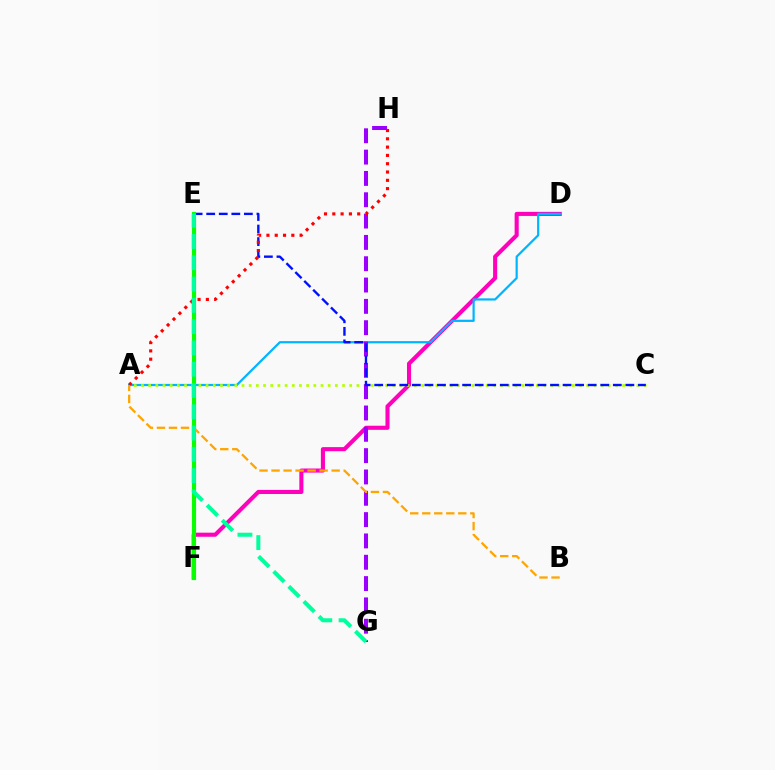{('D', 'F'): [{'color': '#ff00bd', 'line_style': 'solid', 'thickness': 2.94}], ('A', 'D'): [{'color': '#00b5ff', 'line_style': 'solid', 'thickness': 1.6}], ('A', 'C'): [{'color': '#b3ff00', 'line_style': 'dotted', 'thickness': 1.95}], ('G', 'H'): [{'color': '#9b00ff', 'line_style': 'dashed', 'thickness': 2.9}], ('C', 'E'): [{'color': '#0010ff', 'line_style': 'dashed', 'thickness': 1.71}], ('E', 'F'): [{'color': '#08ff00', 'line_style': 'solid', 'thickness': 2.98}], ('A', 'H'): [{'color': '#ff0000', 'line_style': 'dotted', 'thickness': 2.25}], ('A', 'B'): [{'color': '#ffa500', 'line_style': 'dashed', 'thickness': 1.63}], ('E', 'G'): [{'color': '#00ff9d', 'line_style': 'dashed', 'thickness': 2.89}]}